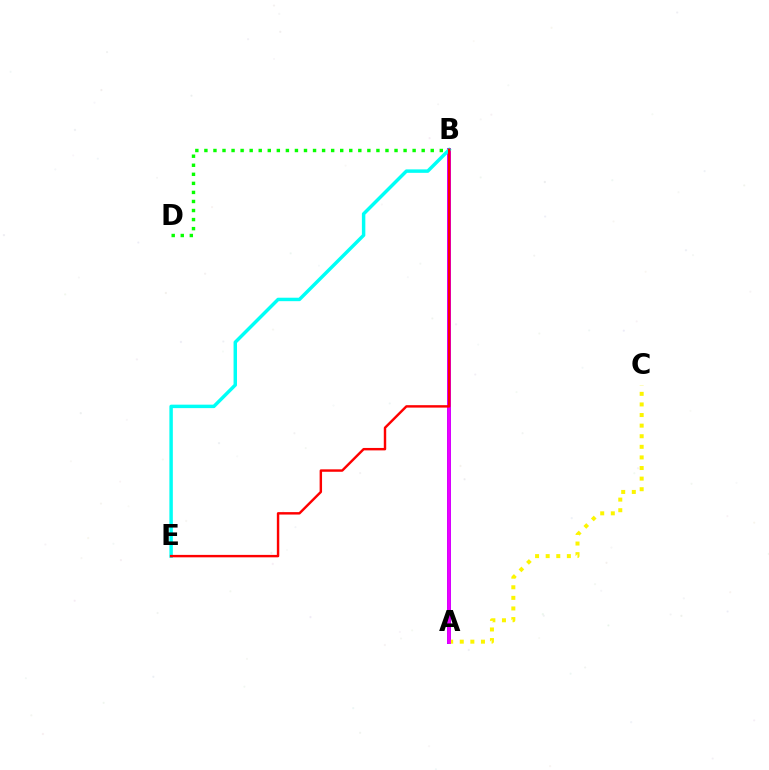{('A', 'B'): [{'color': '#0010ff', 'line_style': 'solid', 'thickness': 2.87}, {'color': '#ee00ff', 'line_style': 'solid', 'thickness': 2.74}], ('A', 'C'): [{'color': '#fcf500', 'line_style': 'dotted', 'thickness': 2.88}], ('B', 'D'): [{'color': '#08ff00', 'line_style': 'dotted', 'thickness': 2.46}], ('B', 'E'): [{'color': '#00fff6', 'line_style': 'solid', 'thickness': 2.49}, {'color': '#ff0000', 'line_style': 'solid', 'thickness': 1.75}]}